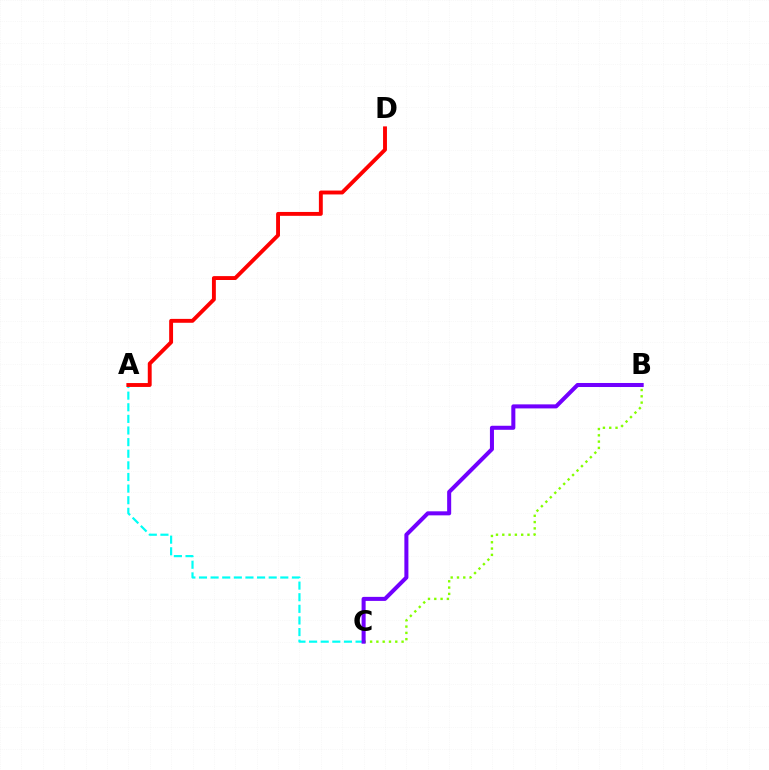{('B', 'C'): [{'color': '#84ff00', 'line_style': 'dotted', 'thickness': 1.71}, {'color': '#7200ff', 'line_style': 'solid', 'thickness': 2.91}], ('A', 'C'): [{'color': '#00fff6', 'line_style': 'dashed', 'thickness': 1.58}], ('A', 'D'): [{'color': '#ff0000', 'line_style': 'solid', 'thickness': 2.8}]}